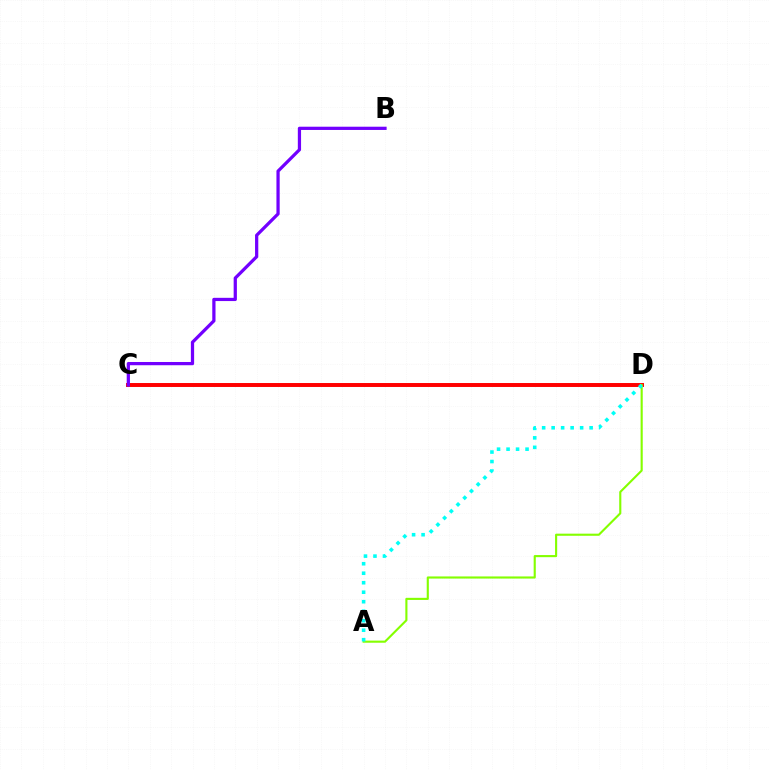{('C', 'D'): [{'color': '#ff0000', 'line_style': 'solid', 'thickness': 2.84}], ('A', 'D'): [{'color': '#84ff00', 'line_style': 'solid', 'thickness': 1.53}, {'color': '#00fff6', 'line_style': 'dotted', 'thickness': 2.58}], ('B', 'C'): [{'color': '#7200ff', 'line_style': 'solid', 'thickness': 2.33}]}